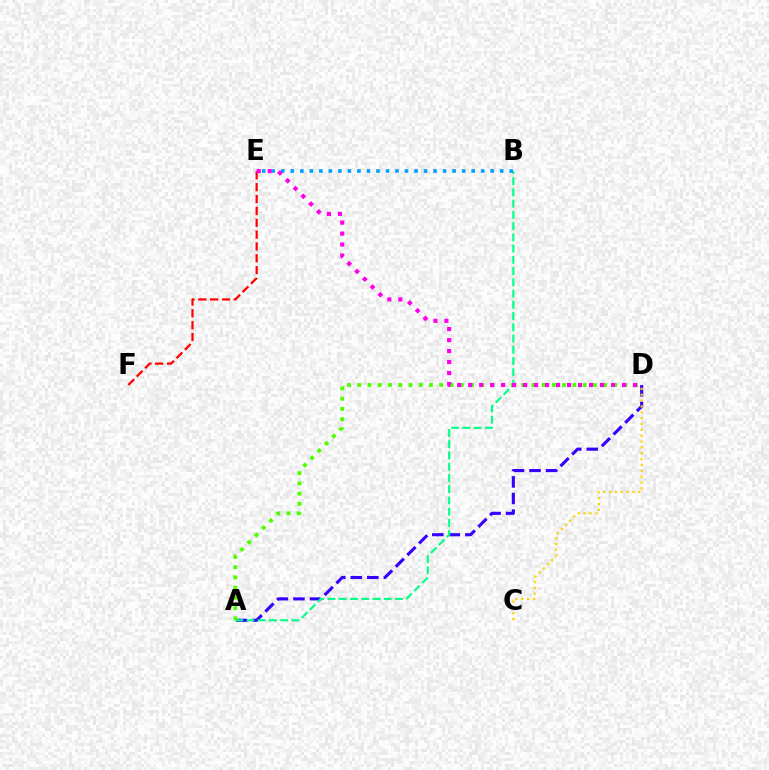{('A', 'D'): [{'color': '#3700ff', 'line_style': 'dashed', 'thickness': 2.25}, {'color': '#4fff00', 'line_style': 'dotted', 'thickness': 2.78}], ('C', 'D'): [{'color': '#ffd500', 'line_style': 'dotted', 'thickness': 1.59}], ('A', 'B'): [{'color': '#00ff86', 'line_style': 'dashed', 'thickness': 1.53}], ('B', 'E'): [{'color': '#009eff', 'line_style': 'dotted', 'thickness': 2.59}], ('E', 'F'): [{'color': '#ff0000', 'line_style': 'dashed', 'thickness': 1.61}], ('D', 'E'): [{'color': '#ff00ed', 'line_style': 'dotted', 'thickness': 2.99}]}